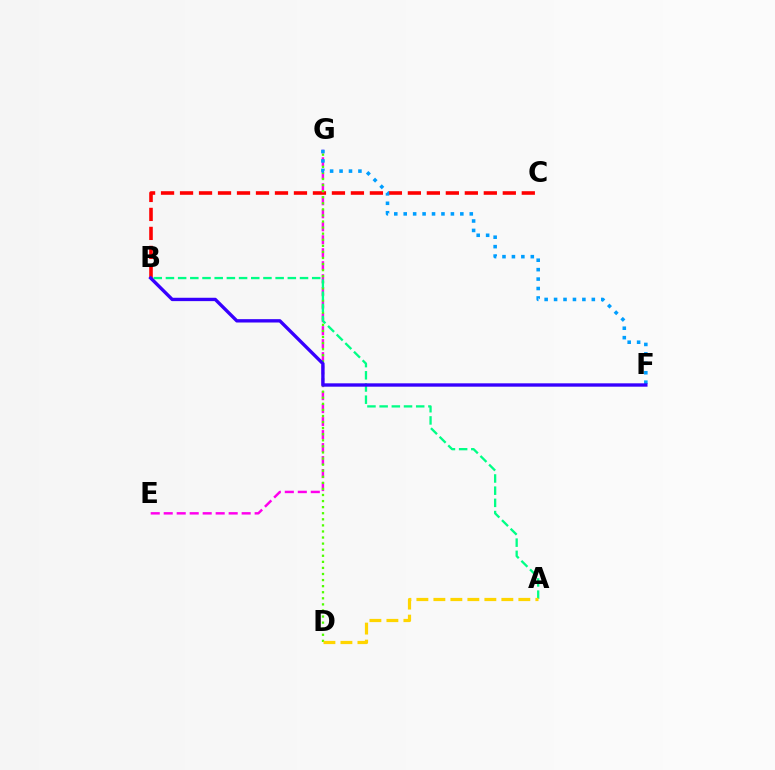{('B', 'C'): [{'color': '#ff0000', 'line_style': 'dashed', 'thickness': 2.58}], ('E', 'G'): [{'color': '#ff00ed', 'line_style': 'dashed', 'thickness': 1.76}], ('D', 'G'): [{'color': '#4fff00', 'line_style': 'dotted', 'thickness': 1.65}], ('F', 'G'): [{'color': '#009eff', 'line_style': 'dotted', 'thickness': 2.56}], ('A', 'B'): [{'color': '#00ff86', 'line_style': 'dashed', 'thickness': 1.66}], ('B', 'F'): [{'color': '#3700ff', 'line_style': 'solid', 'thickness': 2.42}], ('A', 'D'): [{'color': '#ffd500', 'line_style': 'dashed', 'thickness': 2.31}]}